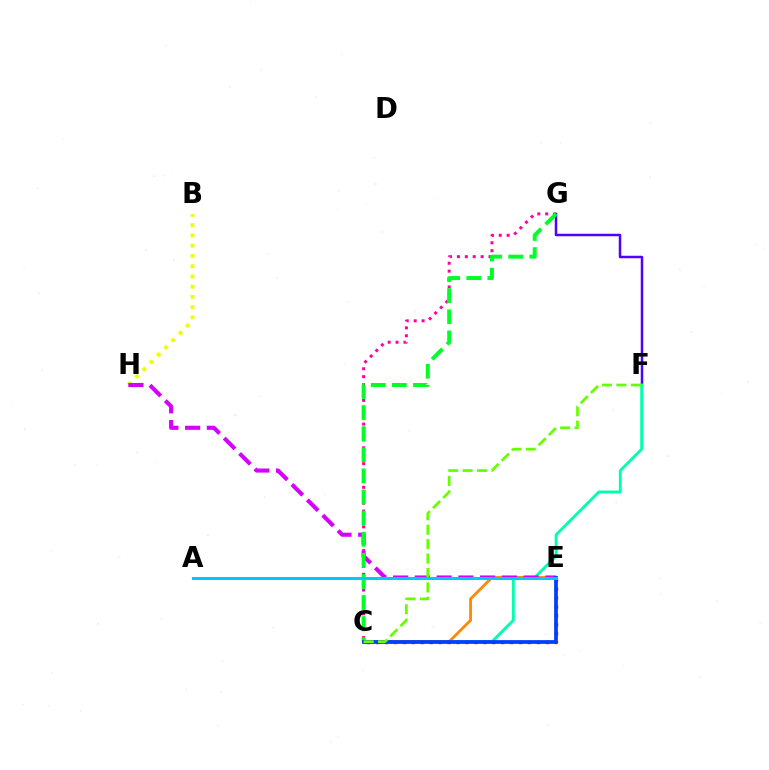{('C', 'E'): [{'color': '#ff0000', 'line_style': 'dotted', 'thickness': 2.43}, {'color': '#ff8800', 'line_style': 'solid', 'thickness': 2.01}, {'color': '#003fff', 'line_style': 'solid', 'thickness': 2.71}], ('F', 'G'): [{'color': '#4f00ff', 'line_style': 'solid', 'thickness': 1.79}], ('B', 'H'): [{'color': '#eeff00', 'line_style': 'dotted', 'thickness': 2.78}], ('C', 'G'): [{'color': '#ff00a0', 'line_style': 'dotted', 'thickness': 2.15}, {'color': '#00ff27', 'line_style': 'dashed', 'thickness': 2.87}], ('C', 'F'): [{'color': '#00ffaf', 'line_style': 'solid', 'thickness': 2.07}, {'color': '#66ff00', 'line_style': 'dashed', 'thickness': 1.96}], ('E', 'H'): [{'color': '#d600ff', 'line_style': 'dashed', 'thickness': 2.95}], ('A', 'E'): [{'color': '#00c7ff', 'line_style': 'solid', 'thickness': 2.18}]}